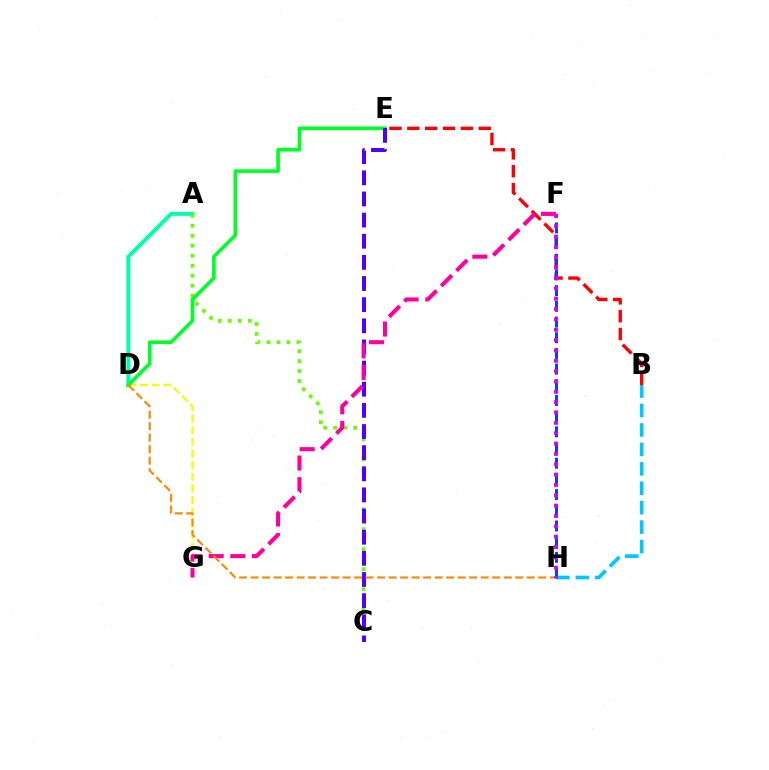{('A', 'D'): [{'color': '#00ffaf', 'line_style': 'solid', 'thickness': 2.85}], ('D', 'G'): [{'color': '#eeff00', 'line_style': 'dashed', 'thickness': 1.58}], ('A', 'C'): [{'color': '#66ff00', 'line_style': 'dotted', 'thickness': 2.71}], ('D', 'E'): [{'color': '#00ff27', 'line_style': 'solid', 'thickness': 2.63}], ('C', 'E'): [{'color': '#4f00ff', 'line_style': 'dashed', 'thickness': 2.87}], ('B', 'E'): [{'color': '#ff0000', 'line_style': 'dashed', 'thickness': 2.43}], ('B', 'H'): [{'color': '#00c7ff', 'line_style': 'dashed', 'thickness': 2.64}], ('F', 'G'): [{'color': '#ff00a0', 'line_style': 'dashed', 'thickness': 2.94}], ('D', 'H'): [{'color': '#ff8800', 'line_style': 'dashed', 'thickness': 1.56}], ('F', 'H'): [{'color': '#003fff', 'line_style': 'dashed', 'thickness': 2.13}, {'color': '#d600ff', 'line_style': 'dotted', 'thickness': 2.81}]}